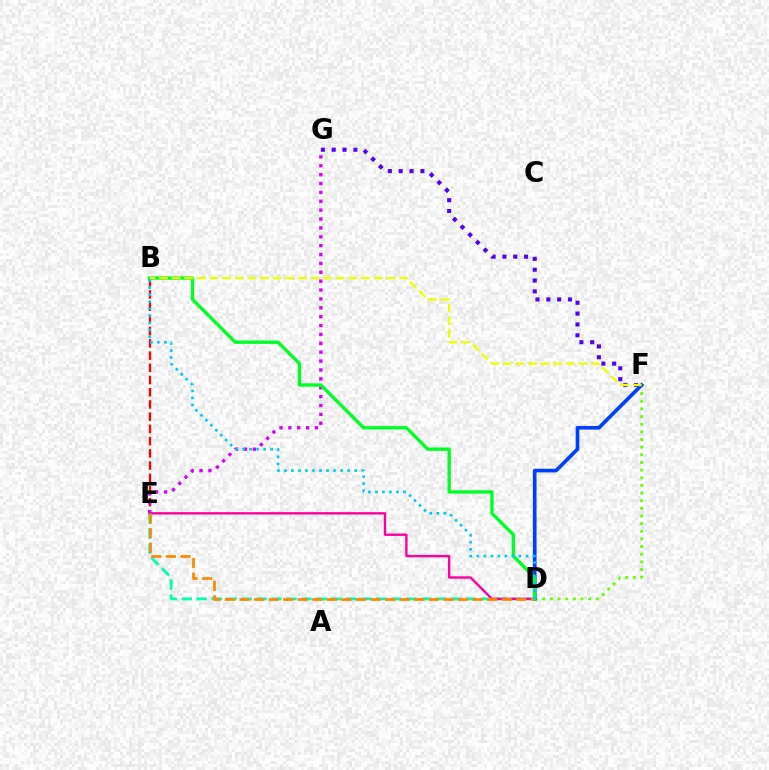{('D', 'E'): [{'color': '#00ffaf', 'line_style': 'dashed', 'thickness': 2.03}, {'color': '#ff00a0', 'line_style': 'solid', 'thickness': 1.72}, {'color': '#ff8800', 'line_style': 'dashed', 'thickness': 1.98}], ('D', 'F'): [{'color': '#66ff00', 'line_style': 'dotted', 'thickness': 2.08}, {'color': '#003fff', 'line_style': 'solid', 'thickness': 2.63}], ('B', 'E'): [{'color': '#ff0000', 'line_style': 'dashed', 'thickness': 1.66}], ('E', 'G'): [{'color': '#d600ff', 'line_style': 'dotted', 'thickness': 2.41}], ('B', 'D'): [{'color': '#00ff27', 'line_style': 'solid', 'thickness': 2.41}, {'color': '#00c7ff', 'line_style': 'dotted', 'thickness': 1.91}], ('F', 'G'): [{'color': '#4f00ff', 'line_style': 'dotted', 'thickness': 2.94}], ('B', 'F'): [{'color': '#eeff00', 'line_style': 'dashed', 'thickness': 1.72}]}